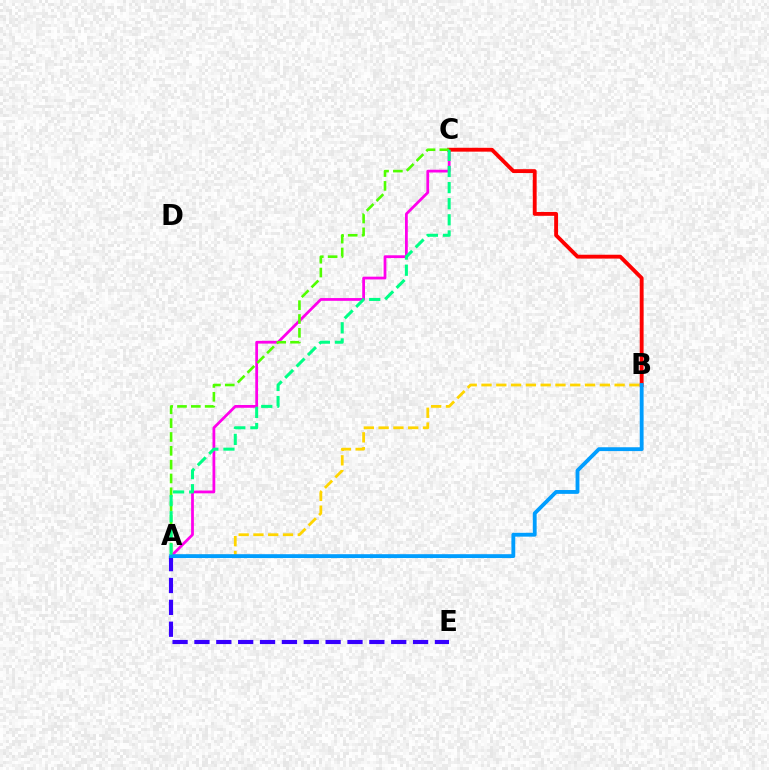{('A', 'B'): [{'color': '#ffd500', 'line_style': 'dashed', 'thickness': 2.01}, {'color': '#009eff', 'line_style': 'solid', 'thickness': 2.77}], ('A', 'C'): [{'color': '#ff00ed', 'line_style': 'solid', 'thickness': 1.99}, {'color': '#4fff00', 'line_style': 'dashed', 'thickness': 1.88}, {'color': '#00ff86', 'line_style': 'dashed', 'thickness': 2.19}], ('A', 'E'): [{'color': '#3700ff', 'line_style': 'dashed', 'thickness': 2.97}], ('B', 'C'): [{'color': '#ff0000', 'line_style': 'solid', 'thickness': 2.78}]}